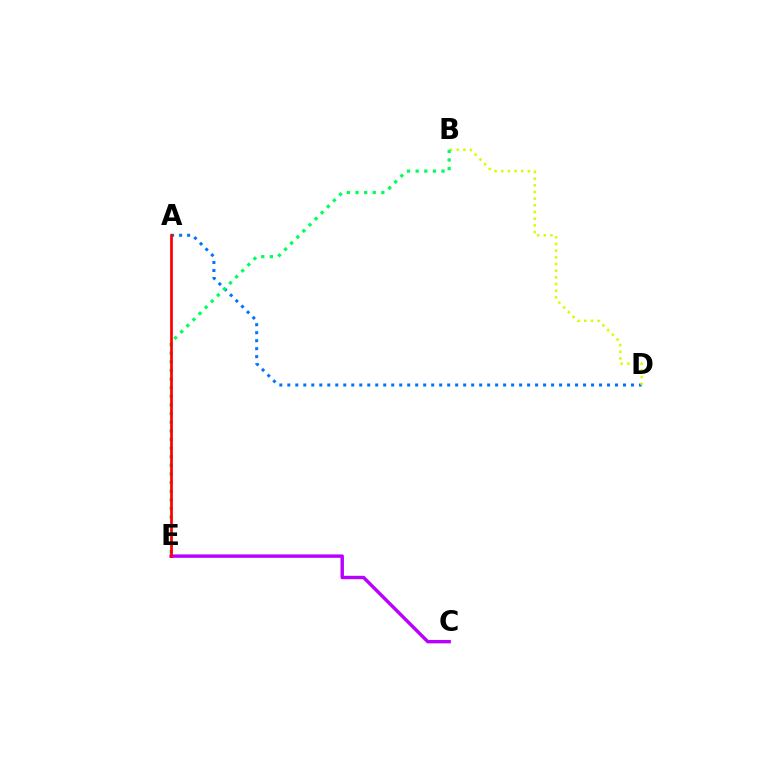{('A', 'D'): [{'color': '#0074ff', 'line_style': 'dotted', 'thickness': 2.17}], ('C', 'E'): [{'color': '#b900ff', 'line_style': 'solid', 'thickness': 2.45}], ('B', 'D'): [{'color': '#d1ff00', 'line_style': 'dotted', 'thickness': 1.81}], ('B', 'E'): [{'color': '#00ff5c', 'line_style': 'dotted', 'thickness': 2.34}], ('A', 'E'): [{'color': '#ff0000', 'line_style': 'solid', 'thickness': 1.98}]}